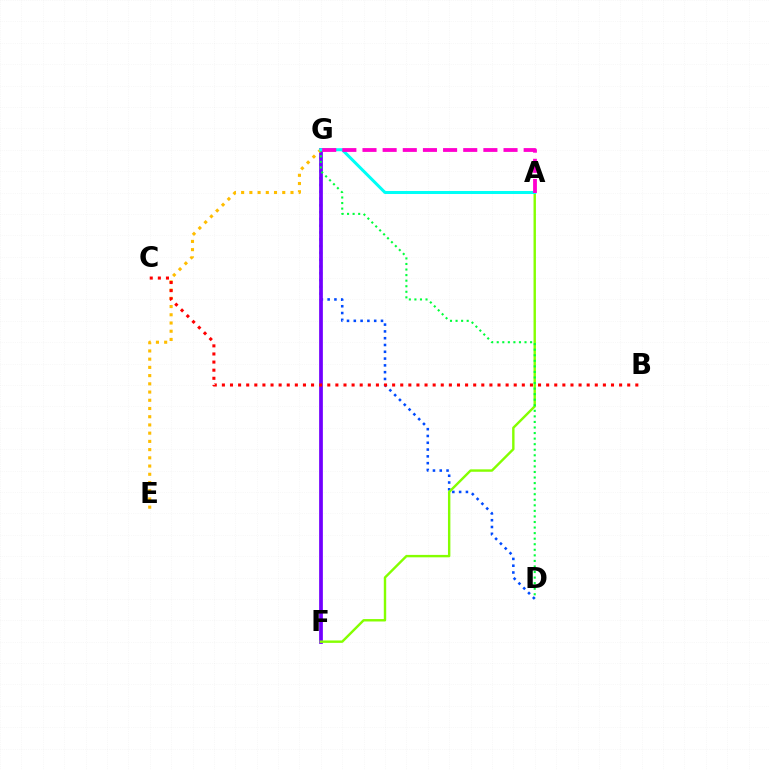{('D', 'G'): [{'color': '#004bff', 'line_style': 'dotted', 'thickness': 1.85}, {'color': '#00ff39', 'line_style': 'dotted', 'thickness': 1.51}], ('F', 'G'): [{'color': '#7200ff', 'line_style': 'solid', 'thickness': 2.69}], ('E', 'G'): [{'color': '#ffbd00', 'line_style': 'dotted', 'thickness': 2.23}], ('A', 'F'): [{'color': '#84ff00', 'line_style': 'solid', 'thickness': 1.73}], ('B', 'C'): [{'color': '#ff0000', 'line_style': 'dotted', 'thickness': 2.2}], ('A', 'G'): [{'color': '#00fff6', 'line_style': 'solid', 'thickness': 2.18}, {'color': '#ff00cf', 'line_style': 'dashed', 'thickness': 2.74}]}